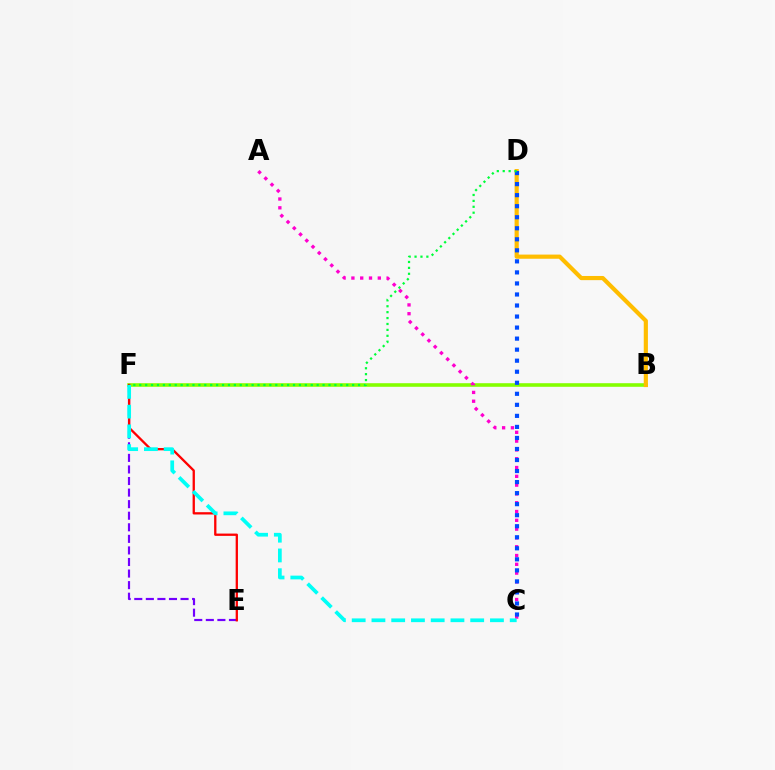{('E', 'F'): [{'color': '#7200ff', 'line_style': 'dashed', 'thickness': 1.57}, {'color': '#ff0000', 'line_style': 'solid', 'thickness': 1.66}], ('B', 'F'): [{'color': '#84ff00', 'line_style': 'solid', 'thickness': 2.59}], ('A', 'C'): [{'color': '#ff00cf', 'line_style': 'dotted', 'thickness': 2.39}], ('B', 'D'): [{'color': '#ffbd00', 'line_style': 'solid', 'thickness': 3.0}], ('C', 'D'): [{'color': '#004bff', 'line_style': 'dotted', 'thickness': 3.0}], ('D', 'F'): [{'color': '#00ff39', 'line_style': 'dotted', 'thickness': 1.61}], ('C', 'F'): [{'color': '#00fff6', 'line_style': 'dashed', 'thickness': 2.68}]}